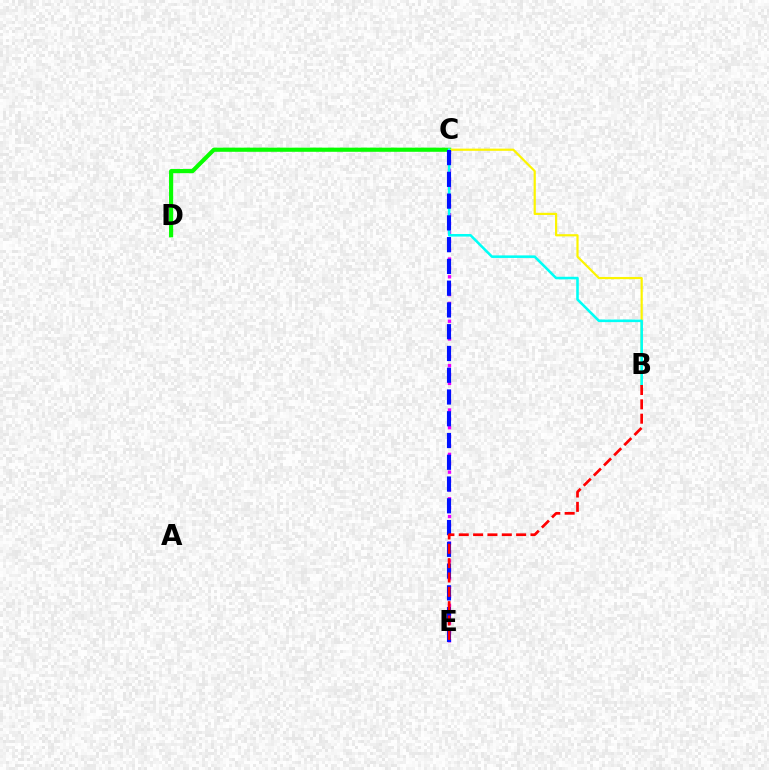{('C', 'D'): [{'color': '#08ff00', 'line_style': 'solid', 'thickness': 2.99}], ('C', 'E'): [{'color': '#ee00ff', 'line_style': 'dotted', 'thickness': 2.41}, {'color': '#0010ff', 'line_style': 'dashed', 'thickness': 2.96}], ('B', 'C'): [{'color': '#fcf500', 'line_style': 'solid', 'thickness': 1.58}, {'color': '#00fff6', 'line_style': 'solid', 'thickness': 1.85}], ('B', 'E'): [{'color': '#ff0000', 'line_style': 'dashed', 'thickness': 1.95}]}